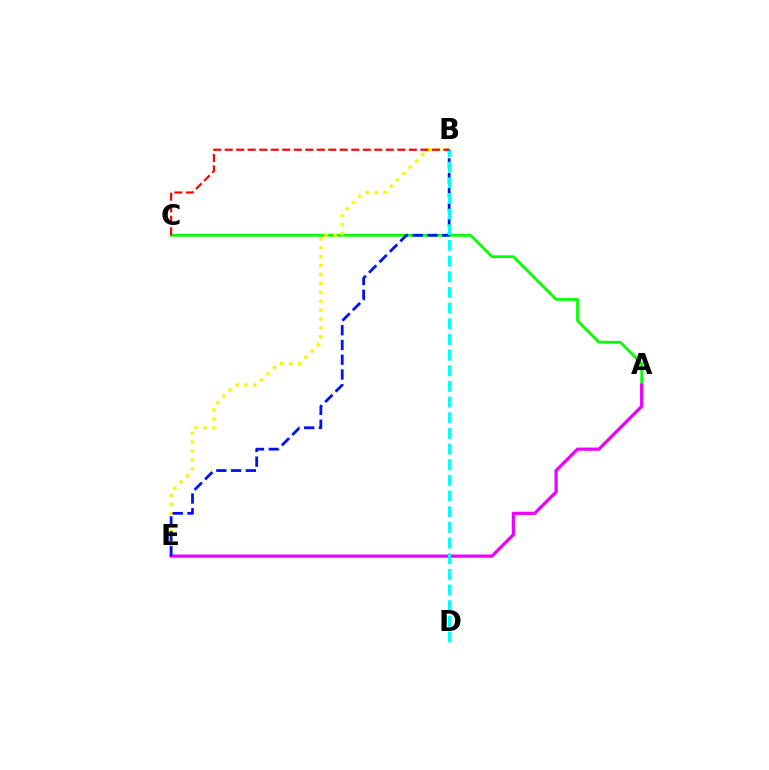{('A', 'C'): [{'color': '#08ff00', 'line_style': 'solid', 'thickness': 1.99}], ('B', 'E'): [{'color': '#fcf500', 'line_style': 'dotted', 'thickness': 2.42}, {'color': '#0010ff', 'line_style': 'dashed', 'thickness': 2.01}], ('B', 'C'): [{'color': '#ff0000', 'line_style': 'dashed', 'thickness': 1.56}], ('A', 'E'): [{'color': '#ee00ff', 'line_style': 'solid', 'thickness': 2.32}], ('B', 'D'): [{'color': '#00fff6', 'line_style': 'dashed', 'thickness': 2.13}]}